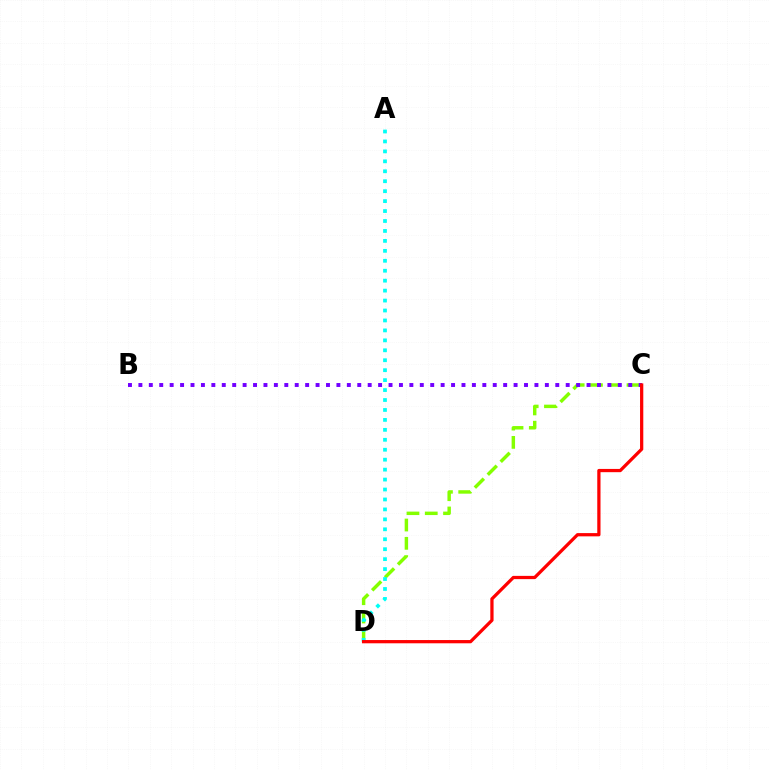{('C', 'D'): [{'color': '#84ff00', 'line_style': 'dashed', 'thickness': 2.48}, {'color': '#ff0000', 'line_style': 'solid', 'thickness': 2.34}], ('B', 'C'): [{'color': '#7200ff', 'line_style': 'dotted', 'thickness': 2.83}], ('A', 'D'): [{'color': '#00fff6', 'line_style': 'dotted', 'thickness': 2.7}]}